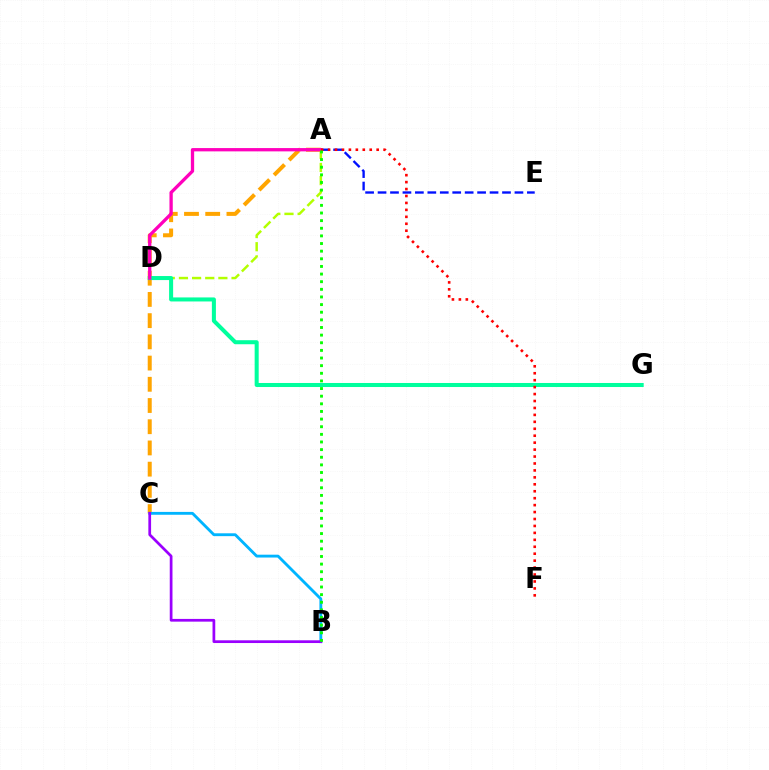{('A', 'E'): [{'color': '#0010ff', 'line_style': 'dashed', 'thickness': 1.69}], ('A', 'C'): [{'color': '#ffa500', 'line_style': 'dashed', 'thickness': 2.88}], ('B', 'C'): [{'color': '#00b5ff', 'line_style': 'solid', 'thickness': 2.05}, {'color': '#9b00ff', 'line_style': 'solid', 'thickness': 1.96}], ('A', 'D'): [{'color': '#b3ff00', 'line_style': 'dashed', 'thickness': 1.79}, {'color': '#ff00bd', 'line_style': 'solid', 'thickness': 2.37}], ('D', 'G'): [{'color': '#00ff9d', 'line_style': 'solid', 'thickness': 2.9}], ('A', 'F'): [{'color': '#ff0000', 'line_style': 'dotted', 'thickness': 1.89}], ('A', 'B'): [{'color': '#08ff00', 'line_style': 'dotted', 'thickness': 2.07}]}